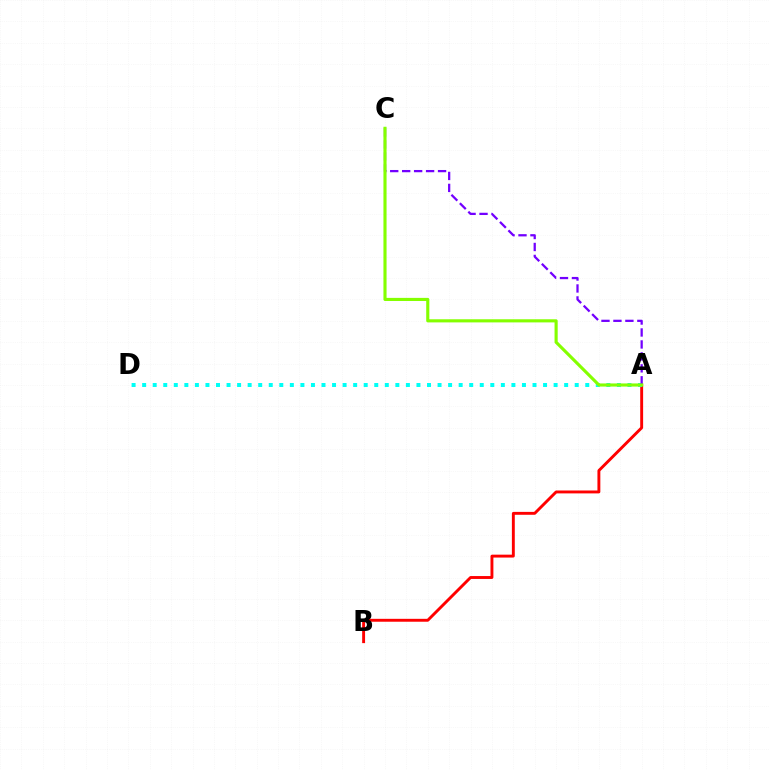{('A', 'B'): [{'color': '#ff0000', 'line_style': 'solid', 'thickness': 2.09}], ('A', 'D'): [{'color': '#00fff6', 'line_style': 'dotted', 'thickness': 2.87}], ('A', 'C'): [{'color': '#7200ff', 'line_style': 'dashed', 'thickness': 1.62}, {'color': '#84ff00', 'line_style': 'solid', 'thickness': 2.25}]}